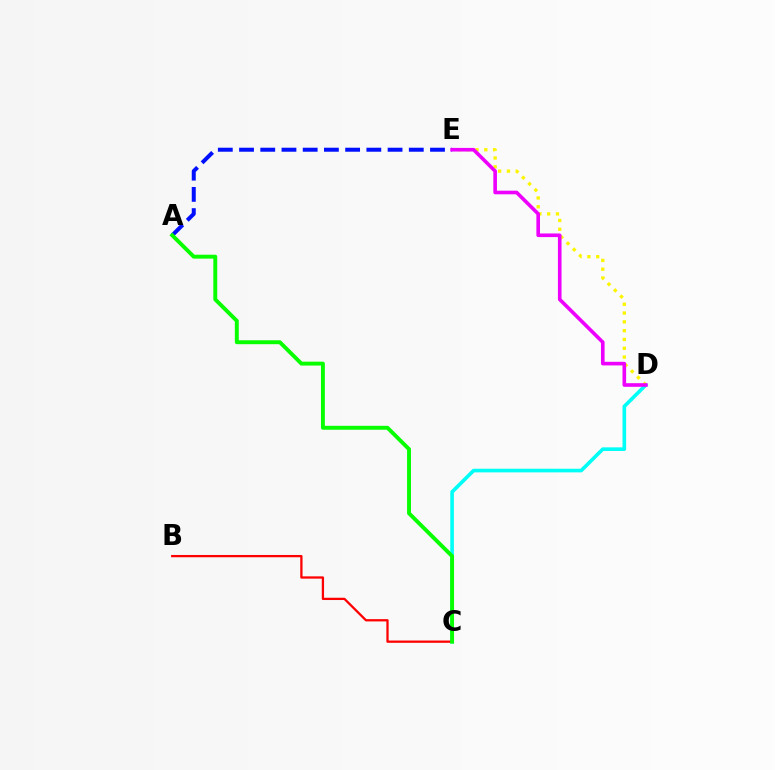{('C', 'D'): [{'color': '#00fff6', 'line_style': 'solid', 'thickness': 2.61}], ('B', 'C'): [{'color': '#ff0000', 'line_style': 'solid', 'thickness': 1.64}], ('D', 'E'): [{'color': '#fcf500', 'line_style': 'dotted', 'thickness': 2.39}, {'color': '#ee00ff', 'line_style': 'solid', 'thickness': 2.61}], ('A', 'E'): [{'color': '#0010ff', 'line_style': 'dashed', 'thickness': 2.88}], ('A', 'C'): [{'color': '#08ff00', 'line_style': 'solid', 'thickness': 2.82}]}